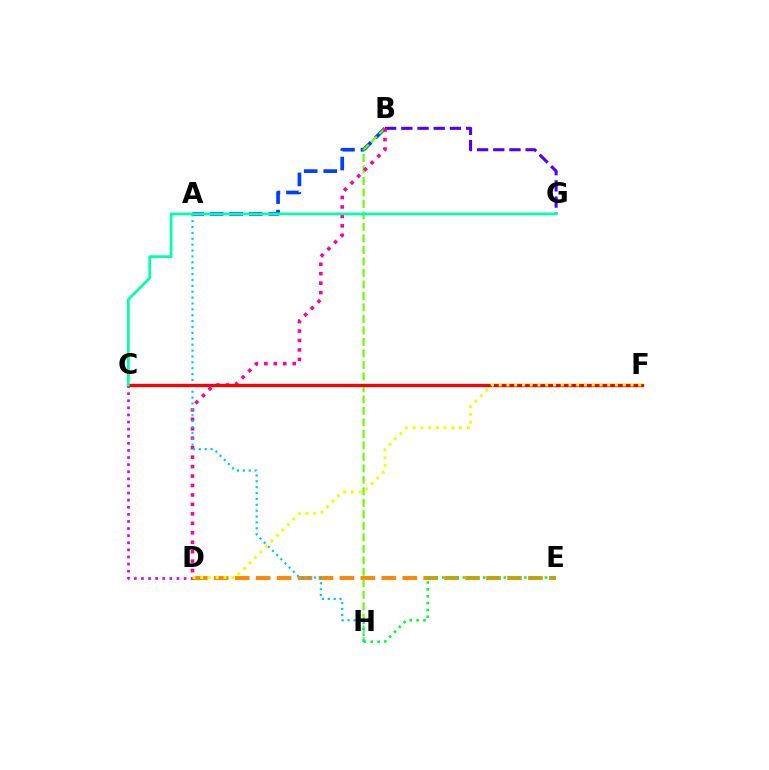{('A', 'B'): [{'color': '#003fff', 'line_style': 'dashed', 'thickness': 2.66}], ('D', 'E'): [{'color': '#ff8800', 'line_style': 'dashed', 'thickness': 2.85}], ('B', 'H'): [{'color': '#66ff00', 'line_style': 'dashed', 'thickness': 1.56}], ('C', 'D'): [{'color': '#d600ff', 'line_style': 'dotted', 'thickness': 1.93}], ('E', 'H'): [{'color': '#00ff27', 'line_style': 'dotted', 'thickness': 1.86}], ('B', 'G'): [{'color': '#4f00ff', 'line_style': 'dashed', 'thickness': 2.2}], ('B', 'D'): [{'color': '#ff00a0', 'line_style': 'dotted', 'thickness': 2.57}], ('A', 'H'): [{'color': '#00c7ff', 'line_style': 'dotted', 'thickness': 1.6}], ('C', 'F'): [{'color': '#ff0000', 'line_style': 'solid', 'thickness': 2.37}], ('C', 'G'): [{'color': '#00ffaf', 'line_style': 'solid', 'thickness': 1.96}], ('D', 'F'): [{'color': '#eeff00', 'line_style': 'dotted', 'thickness': 2.11}]}